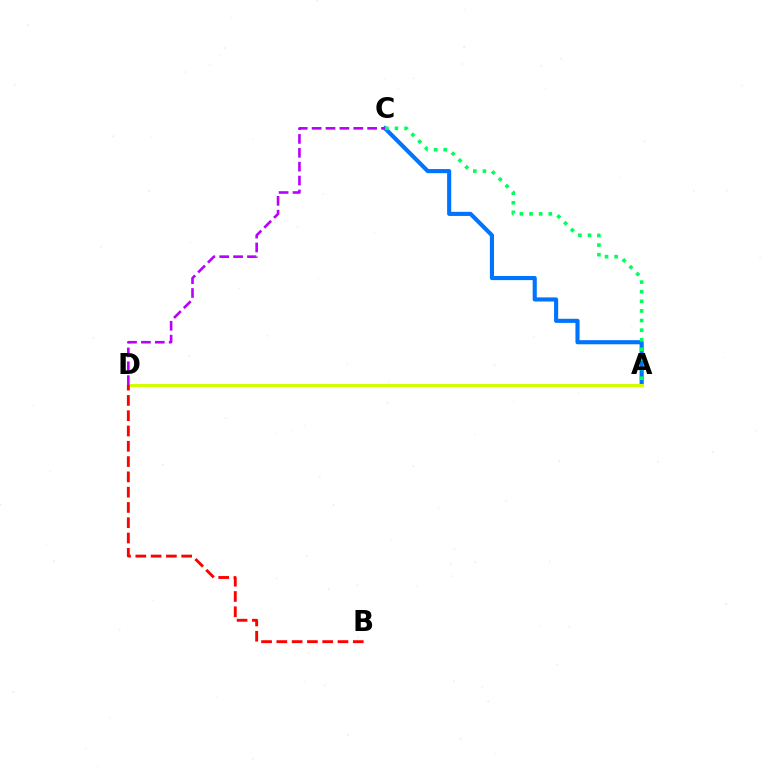{('A', 'C'): [{'color': '#0074ff', 'line_style': 'solid', 'thickness': 2.96}, {'color': '#00ff5c', 'line_style': 'dotted', 'thickness': 2.61}], ('A', 'D'): [{'color': '#d1ff00', 'line_style': 'solid', 'thickness': 2.23}], ('B', 'D'): [{'color': '#ff0000', 'line_style': 'dashed', 'thickness': 2.08}], ('C', 'D'): [{'color': '#b900ff', 'line_style': 'dashed', 'thickness': 1.89}]}